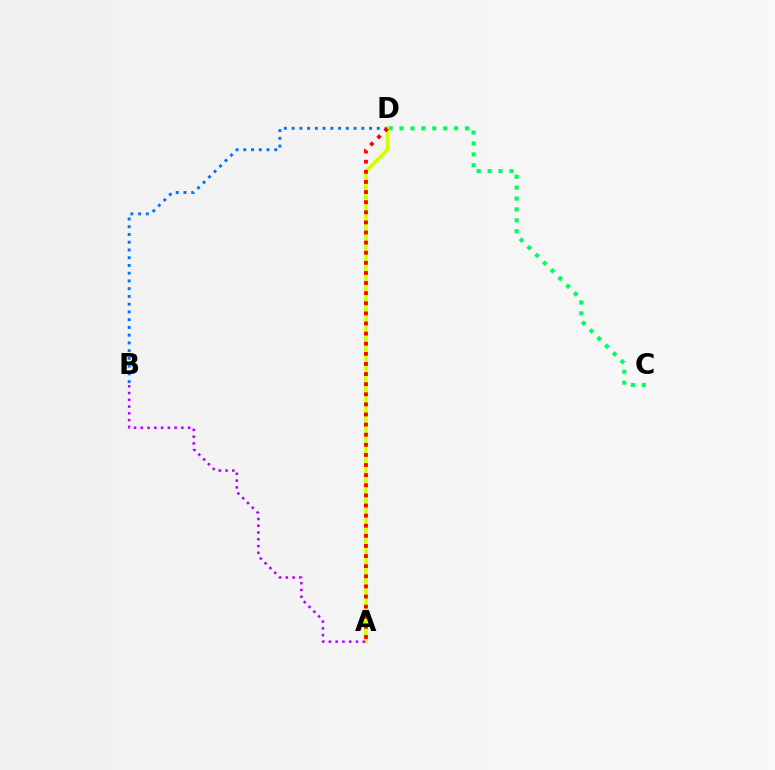{('C', 'D'): [{'color': '#00ff5c', 'line_style': 'dotted', 'thickness': 2.96}], ('B', 'D'): [{'color': '#0074ff', 'line_style': 'dotted', 'thickness': 2.1}], ('A', 'D'): [{'color': '#d1ff00', 'line_style': 'solid', 'thickness': 2.62}, {'color': '#ff0000', 'line_style': 'dotted', 'thickness': 2.75}], ('A', 'B'): [{'color': '#b900ff', 'line_style': 'dotted', 'thickness': 1.84}]}